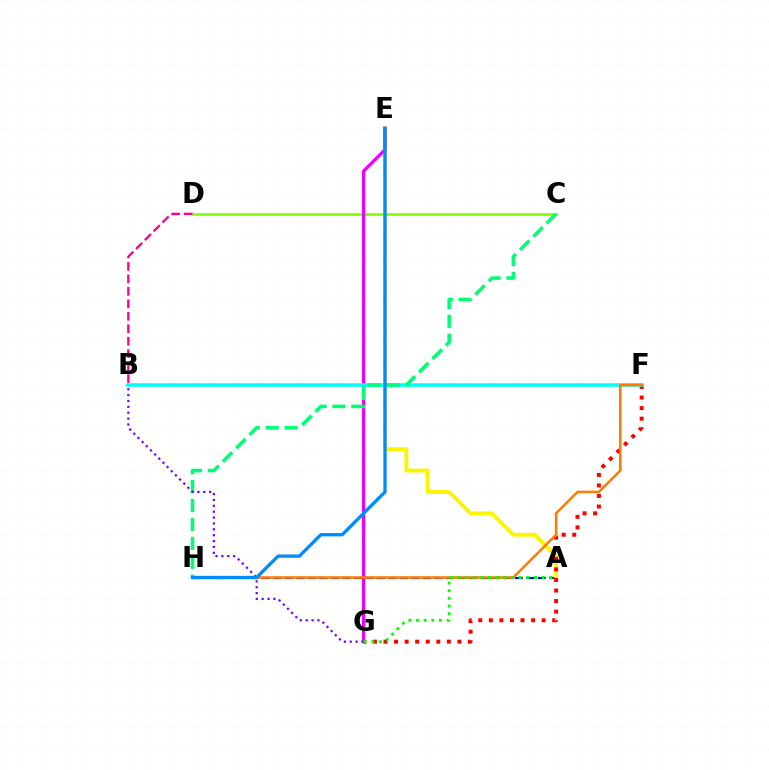{('A', 'H'): [{'color': '#0010ff', 'line_style': 'dashed', 'thickness': 1.56}], ('A', 'E'): [{'color': '#fcf500', 'line_style': 'solid', 'thickness': 2.77}], ('F', 'G'): [{'color': '#ff0000', 'line_style': 'dotted', 'thickness': 2.87}], ('C', 'D'): [{'color': '#84ff00', 'line_style': 'solid', 'thickness': 1.98}], ('E', 'G'): [{'color': '#ee00ff', 'line_style': 'solid', 'thickness': 2.35}], ('B', 'F'): [{'color': '#00fff6', 'line_style': 'solid', 'thickness': 2.53}], ('C', 'H'): [{'color': '#00ff74', 'line_style': 'dashed', 'thickness': 2.57}], ('B', 'D'): [{'color': '#ff0094', 'line_style': 'dashed', 'thickness': 1.69}], ('F', 'H'): [{'color': '#ff7c00', 'line_style': 'solid', 'thickness': 1.83}], ('B', 'G'): [{'color': '#7200ff', 'line_style': 'dotted', 'thickness': 1.6}], ('E', 'H'): [{'color': '#008cff', 'line_style': 'solid', 'thickness': 2.38}], ('A', 'G'): [{'color': '#08ff00', 'line_style': 'dotted', 'thickness': 2.08}]}